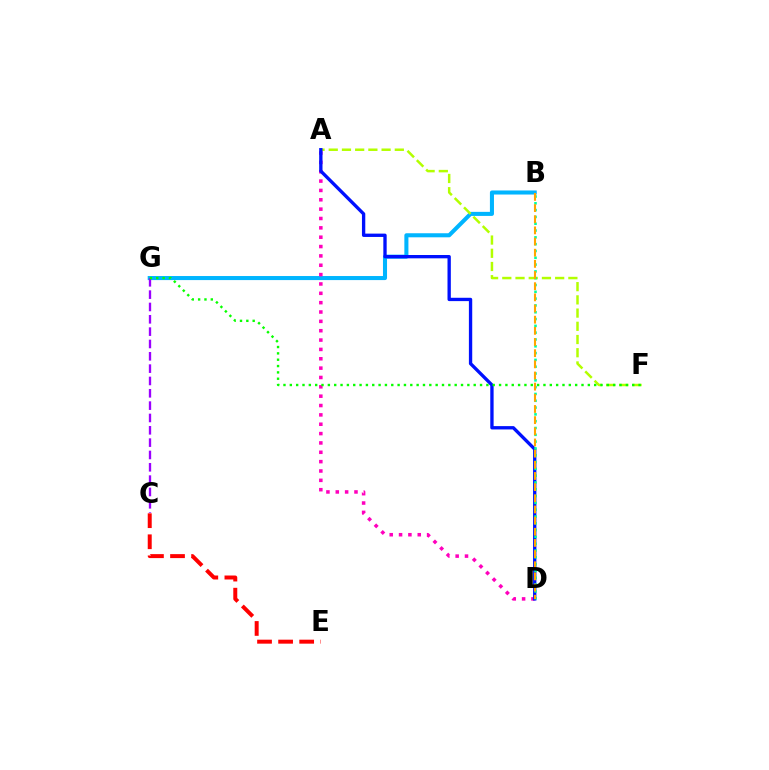{('B', 'G'): [{'color': '#00b5ff', 'line_style': 'solid', 'thickness': 2.92}], ('A', 'F'): [{'color': '#b3ff00', 'line_style': 'dashed', 'thickness': 1.8}], ('A', 'D'): [{'color': '#ff00bd', 'line_style': 'dotted', 'thickness': 2.54}, {'color': '#0010ff', 'line_style': 'solid', 'thickness': 2.4}], ('B', 'D'): [{'color': '#00ff9d', 'line_style': 'dotted', 'thickness': 1.85}, {'color': '#ffa500', 'line_style': 'dashed', 'thickness': 1.52}], ('C', 'G'): [{'color': '#9b00ff', 'line_style': 'dashed', 'thickness': 1.68}], ('F', 'G'): [{'color': '#08ff00', 'line_style': 'dotted', 'thickness': 1.72}], ('C', 'E'): [{'color': '#ff0000', 'line_style': 'dashed', 'thickness': 2.86}]}